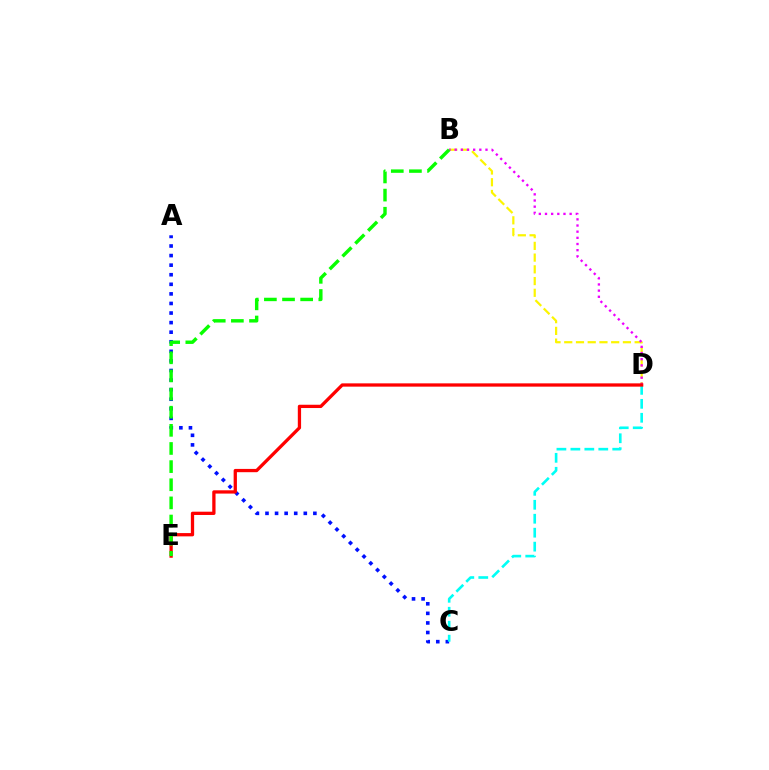{('A', 'C'): [{'color': '#0010ff', 'line_style': 'dotted', 'thickness': 2.6}], ('B', 'D'): [{'color': '#fcf500', 'line_style': 'dashed', 'thickness': 1.59}, {'color': '#ee00ff', 'line_style': 'dotted', 'thickness': 1.67}], ('C', 'D'): [{'color': '#00fff6', 'line_style': 'dashed', 'thickness': 1.9}], ('D', 'E'): [{'color': '#ff0000', 'line_style': 'solid', 'thickness': 2.36}], ('B', 'E'): [{'color': '#08ff00', 'line_style': 'dashed', 'thickness': 2.46}]}